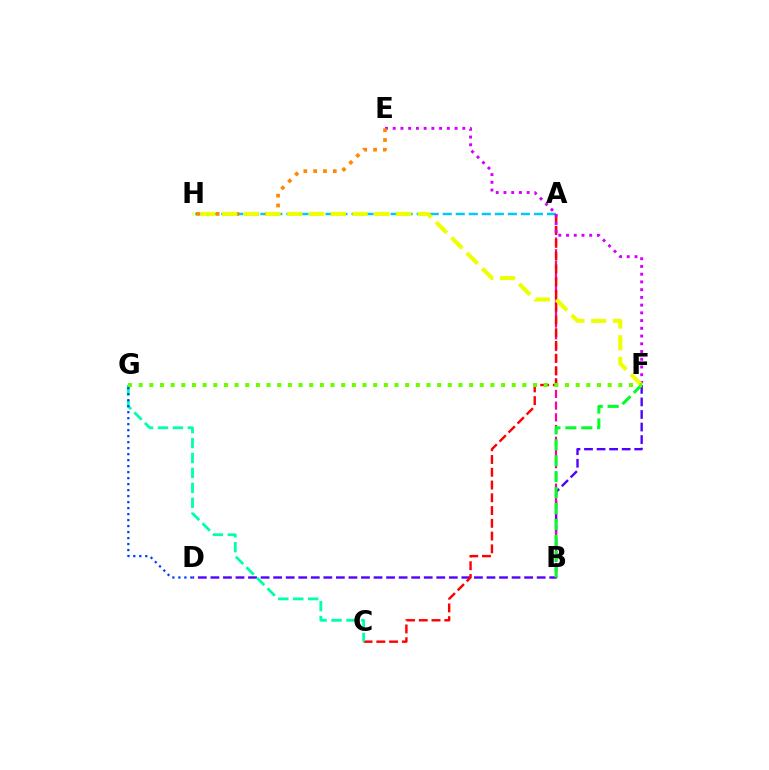{('D', 'F'): [{'color': '#4f00ff', 'line_style': 'dashed', 'thickness': 1.7}], ('A', 'H'): [{'color': '#00c7ff', 'line_style': 'dashed', 'thickness': 1.77}], ('A', 'B'): [{'color': '#ff00a0', 'line_style': 'dashed', 'thickness': 1.59}], ('A', 'C'): [{'color': '#ff0000', 'line_style': 'dashed', 'thickness': 1.73}], ('E', 'F'): [{'color': '#d600ff', 'line_style': 'dotted', 'thickness': 2.1}], ('E', 'H'): [{'color': '#ff8800', 'line_style': 'dotted', 'thickness': 2.67}], ('C', 'G'): [{'color': '#00ffaf', 'line_style': 'dashed', 'thickness': 2.03}], ('F', 'H'): [{'color': '#eeff00', 'line_style': 'dashed', 'thickness': 2.96}], ('D', 'G'): [{'color': '#003fff', 'line_style': 'dotted', 'thickness': 1.63}], ('B', 'F'): [{'color': '#00ff27', 'line_style': 'dashed', 'thickness': 2.16}], ('F', 'G'): [{'color': '#66ff00', 'line_style': 'dotted', 'thickness': 2.9}]}